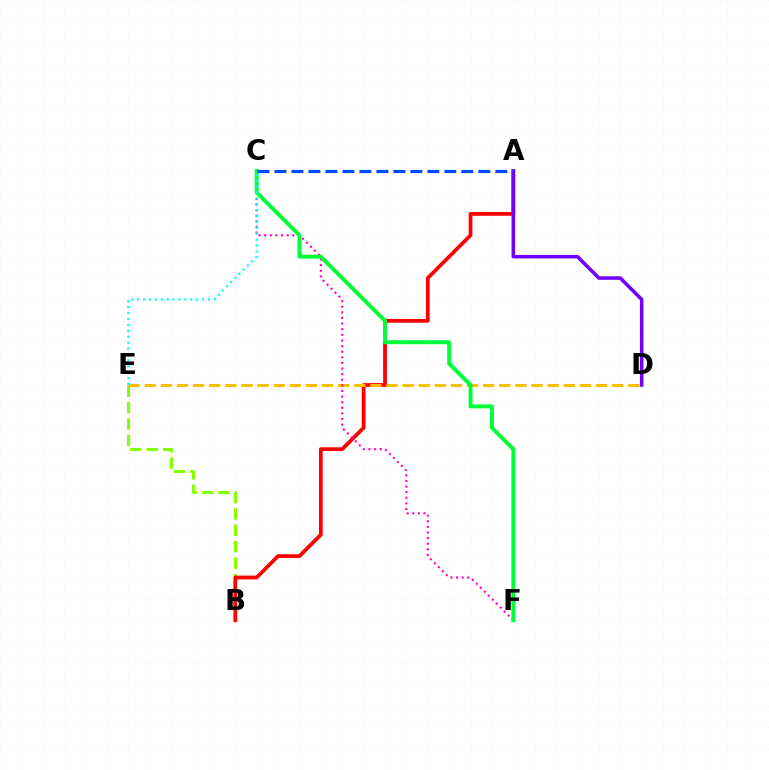{('B', 'E'): [{'color': '#84ff00', 'line_style': 'dashed', 'thickness': 2.23}], ('A', 'B'): [{'color': '#ff0000', 'line_style': 'solid', 'thickness': 2.71}], ('D', 'E'): [{'color': '#ffbd00', 'line_style': 'dashed', 'thickness': 2.19}], ('A', 'D'): [{'color': '#7200ff', 'line_style': 'solid', 'thickness': 2.55}], ('C', 'F'): [{'color': '#ff00cf', 'line_style': 'dotted', 'thickness': 1.52}, {'color': '#00ff39', 'line_style': 'solid', 'thickness': 2.84}], ('C', 'E'): [{'color': '#00fff6', 'line_style': 'dotted', 'thickness': 1.6}], ('A', 'C'): [{'color': '#004bff', 'line_style': 'dashed', 'thickness': 2.31}]}